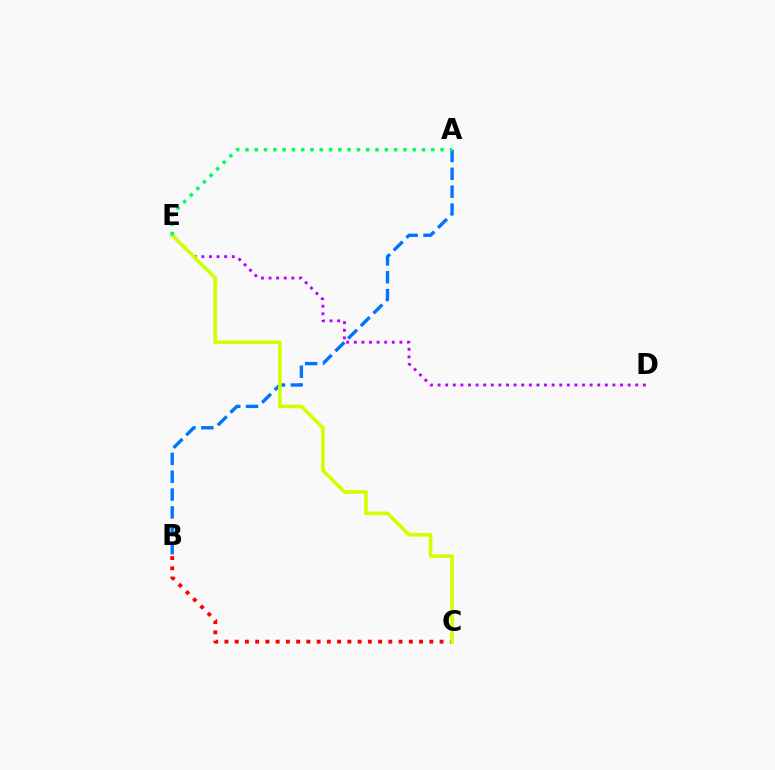{('B', 'C'): [{'color': '#ff0000', 'line_style': 'dotted', 'thickness': 2.78}], ('D', 'E'): [{'color': '#b900ff', 'line_style': 'dotted', 'thickness': 2.07}], ('A', 'B'): [{'color': '#0074ff', 'line_style': 'dashed', 'thickness': 2.43}], ('C', 'E'): [{'color': '#d1ff00', 'line_style': 'solid', 'thickness': 2.6}], ('A', 'E'): [{'color': '#00ff5c', 'line_style': 'dotted', 'thickness': 2.52}]}